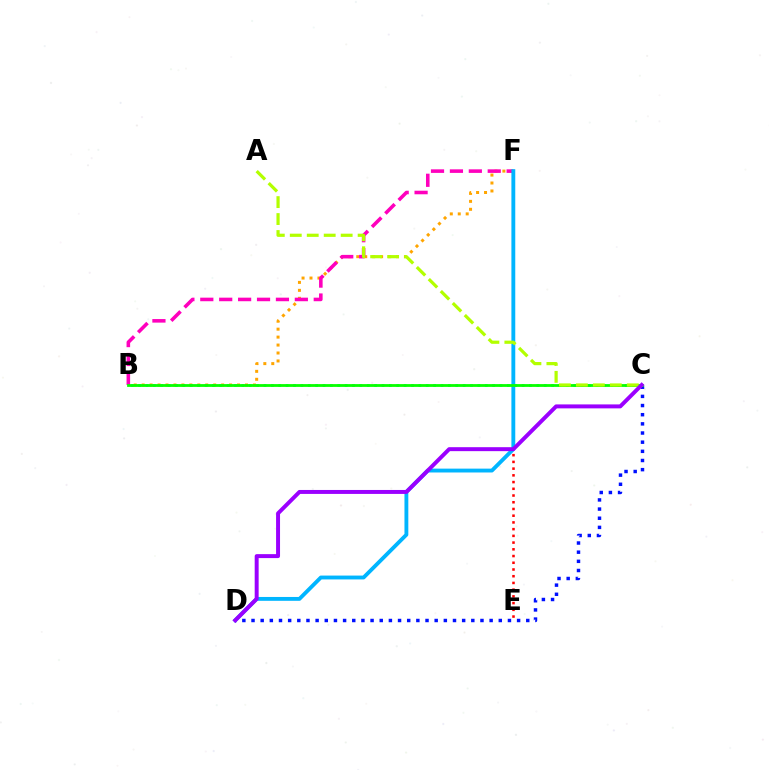{('C', 'D'): [{'color': '#0010ff', 'line_style': 'dotted', 'thickness': 2.49}, {'color': '#9b00ff', 'line_style': 'solid', 'thickness': 2.85}], ('E', 'F'): [{'color': '#ff0000', 'line_style': 'dotted', 'thickness': 1.83}], ('B', 'F'): [{'color': '#ffa500', 'line_style': 'dotted', 'thickness': 2.16}, {'color': '#ff00bd', 'line_style': 'dashed', 'thickness': 2.57}], ('B', 'C'): [{'color': '#00ff9d', 'line_style': 'dotted', 'thickness': 2.0}, {'color': '#08ff00', 'line_style': 'solid', 'thickness': 2.01}], ('D', 'F'): [{'color': '#00b5ff', 'line_style': 'solid', 'thickness': 2.78}], ('A', 'C'): [{'color': '#b3ff00', 'line_style': 'dashed', 'thickness': 2.3}]}